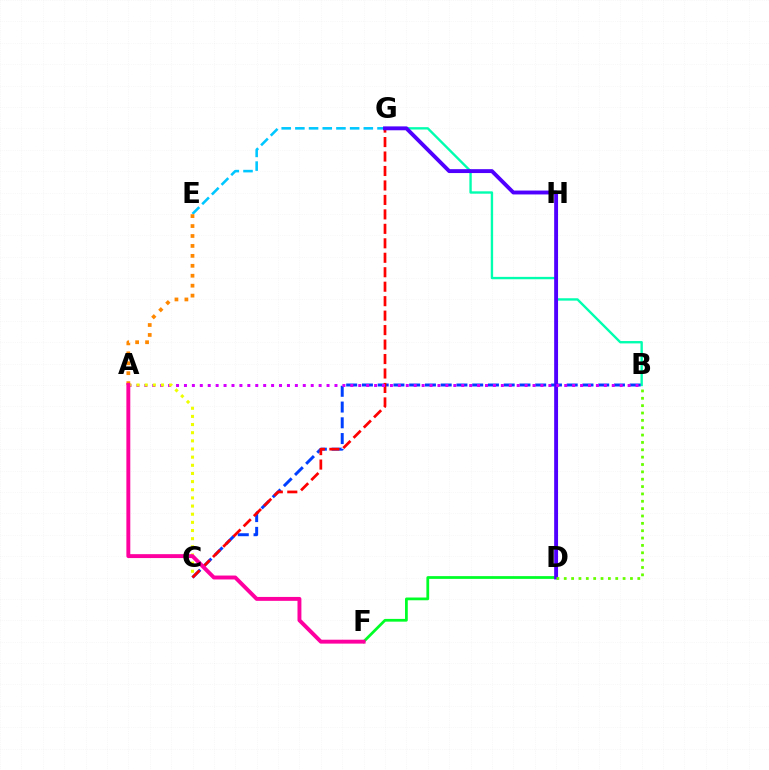{('D', 'F'): [{'color': '#00ff27', 'line_style': 'solid', 'thickness': 1.98}], ('B', 'G'): [{'color': '#00ffaf', 'line_style': 'solid', 'thickness': 1.71}], ('E', 'G'): [{'color': '#00c7ff', 'line_style': 'dashed', 'thickness': 1.86}], ('B', 'C'): [{'color': '#003fff', 'line_style': 'dashed', 'thickness': 2.14}], ('C', 'G'): [{'color': '#ff0000', 'line_style': 'dashed', 'thickness': 1.96}], ('D', 'G'): [{'color': '#4f00ff', 'line_style': 'solid', 'thickness': 2.8}], ('A', 'B'): [{'color': '#d600ff', 'line_style': 'dotted', 'thickness': 2.15}], ('A', 'E'): [{'color': '#ff8800', 'line_style': 'dotted', 'thickness': 2.7}], ('A', 'C'): [{'color': '#eeff00', 'line_style': 'dotted', 'thickness': 2.21}], ('B', 'D'): [{'color': '#66ff00', 'line_style': 'dotted', 'thickness': 2.0}], ('A', 'F'): [{'color': '#ff00a0', 'line_style': 'solid', 'thickness': 2.82}]}